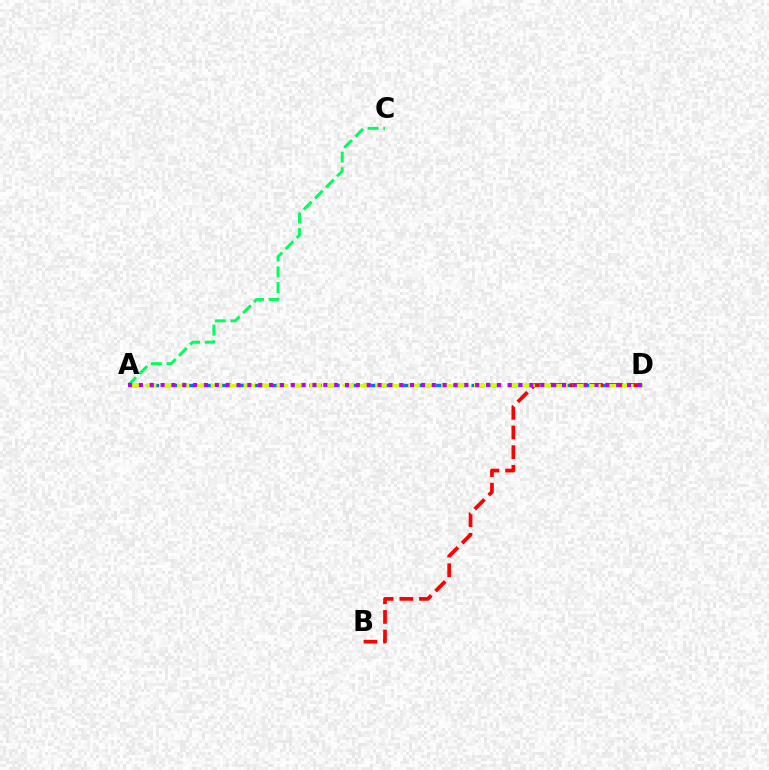{('A', 'D'): [{'color': '#0074ff', 'line_style': 'dashed', 'thickness': 2.45}, {'color': '#d1ff00', 'line_style': 'dashed', 'thickness': 2.24}, {'color': '#b900ff', 'line_style': 'dotted', 'thickness': 2.95}], ('B', 'D'): [{'color': '#ff0000', 'line_style': 'dashed', 'thickness': 2.67}], ('A', 'C'): [{'color': '#00ff5c', 'line_style': 'dashed', 'thickness': 2.13}]}